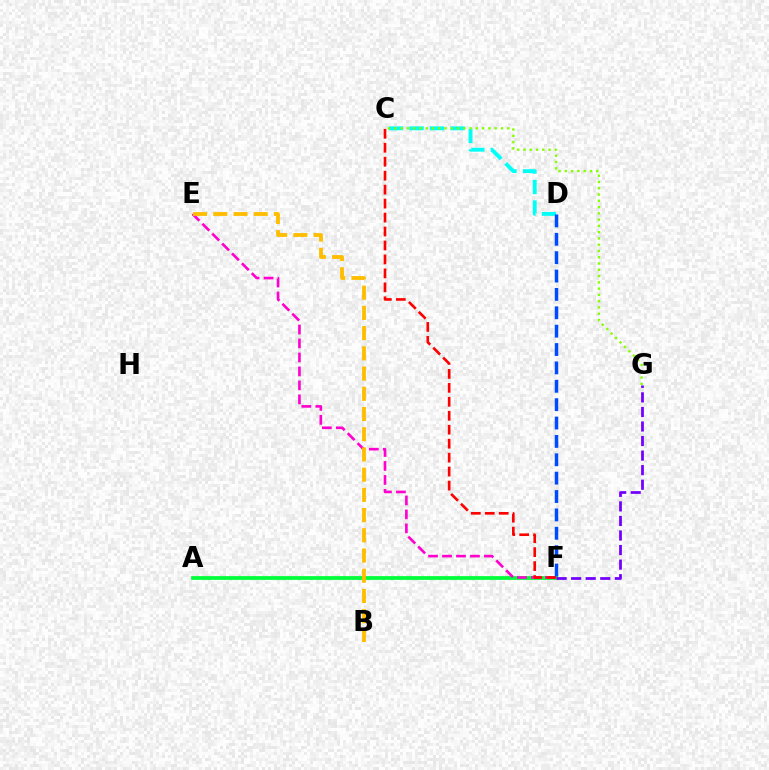{('A', 'F'): [{'color': '#00ff39', 'line_style': 'solid', 'thickness': 2.71}], ('E', 'F'): [{'color': '#ff00cf', 'line_style': 'dashed', 'thickness': 1.9}], ('C', 'D'): [{'color': '#00fff6', 'line_style': 'dashed', 'thickness': 2.79}], ('C', 'F'): [{'color': '#ff0000', 'line_style': 'dashed', 'thickness': 1.9}], ('B', 'E'): [{'color': '#ffbd00', 'line_style': 'dashed', 'thickness': 2.75}], ('F', 'G'): [{'color': '#7200ff', 'line_style': 'dashed', 'thickness': 1.98}], ('D', 'F'): [{'color': '#004bff', 'line_style': 'dashed', 'thickness': 2.5}], ('C', 'G'): [{'color': '#84ff00', 'line_style': 'dotted', 'thickness': 1.7}]}